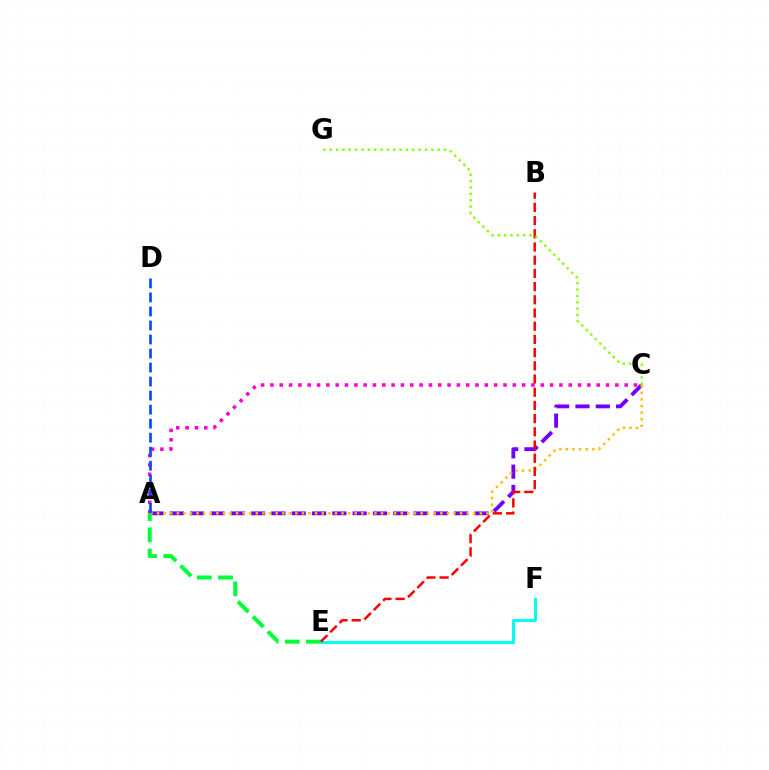{('A', 'C'): [{'color': '#7200ff', 'line_style': 'dashed', 'thickness': 2.76}, {'color': '#ffbd00', 'line_style': 'dotted', 'thickness': 1.79}, {'color': '#ff00cf', 'line_style': 'dotted', 'thickness': 2.53}], ('A', 'E'): [{'color': '#00ff39', 'line_style': 'dashed', 'thickness': 2.88}], ('E', 'F'): [{'color': '#00fff6', 'line_style': 'solid', 'thickness': 2.16}], ('B', 'E'): [{'color': '#ff0000', 'line_style': 'dashed', 'thickness': 1.79}], ('A', 'D'): [{'color': '#004bff', 'line_style': 'dashed', 'thickness': 1.91}], ('C', 'G'): [{'color': '#84ff00', 'line_style': 'dotted', 'thickness': 1.72}]}